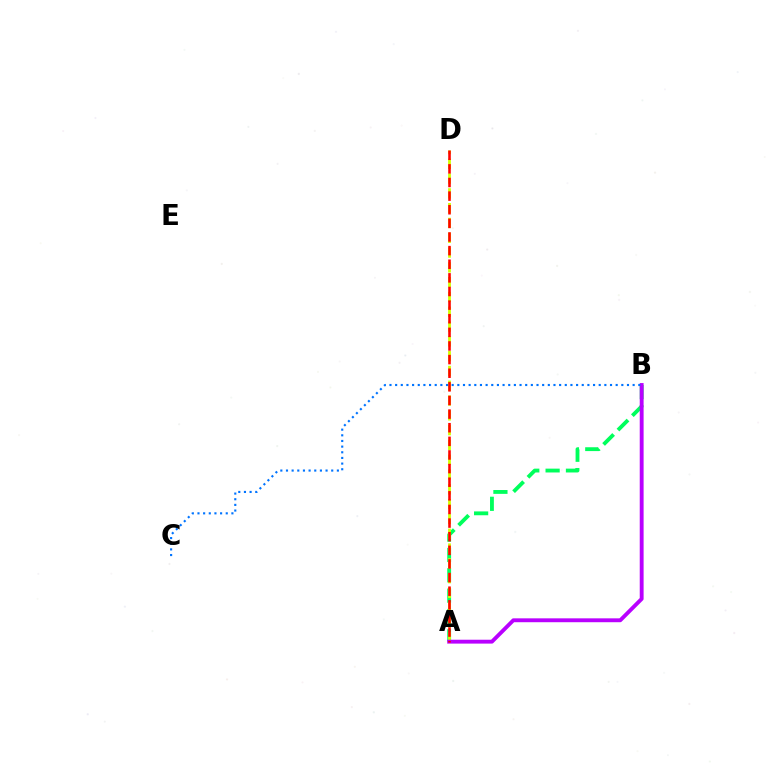{('A', 'B'): [{'color': '#00ff5c', 'line_style': 'dashed', 'thickness': 2.76}, {'color': '#b900ff', 'line_style': 'solid', 'thickness': 2.79}], ('A', 'D'): [{'color': '#d1ff00', 'line_style': 'dashed', 'thickness': 2.01}, {'color': '#ff0000', 'line_style': 'dashed', 'thickness': 1.85}], ('B', 'C'): [{'color': '#0074ff', 'line_style': 'dotted', 'thickness': 1.54}]}